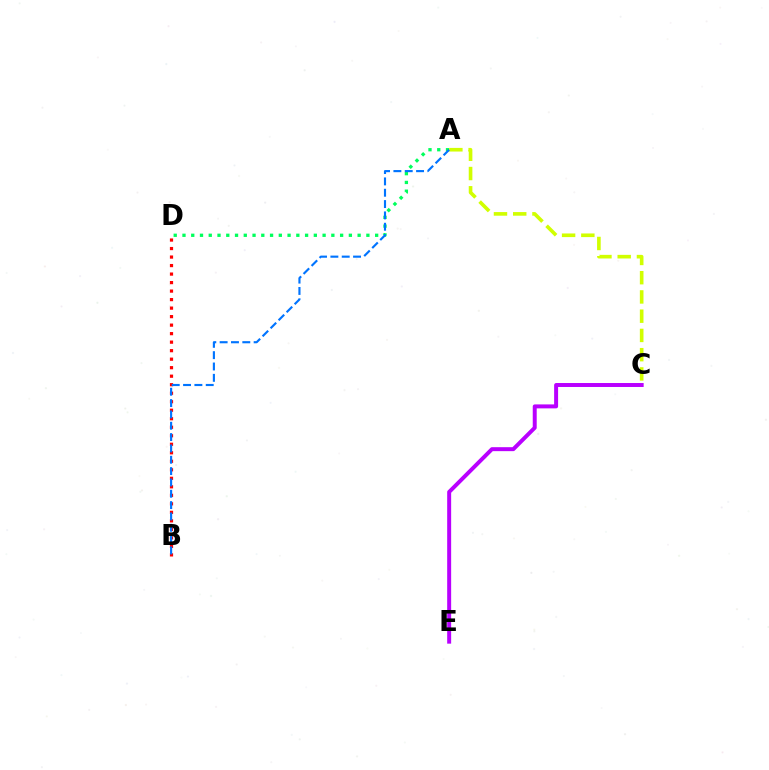{('A', 'D'): [{'color': '#00ff5c', 'line_style': 'dotted', 'thickness': 2.38}], ('B', 'D'): [{'color': '#ff0000', 'line_style': 'dotted', 'thickness': 2.31}], ('C', 'E'): [{'color': '#b900ff', 'line_style': 'solid', 'thickness': 2.85}], ('A', 'C'): [{'color': '#d1ff00', 'line_style': 'dashed', 'thickness': 2.61}], ('A', 'B'): [{'color': '#0074ff', 'line_style': 'dashed', 'thickness': 1.54}]}